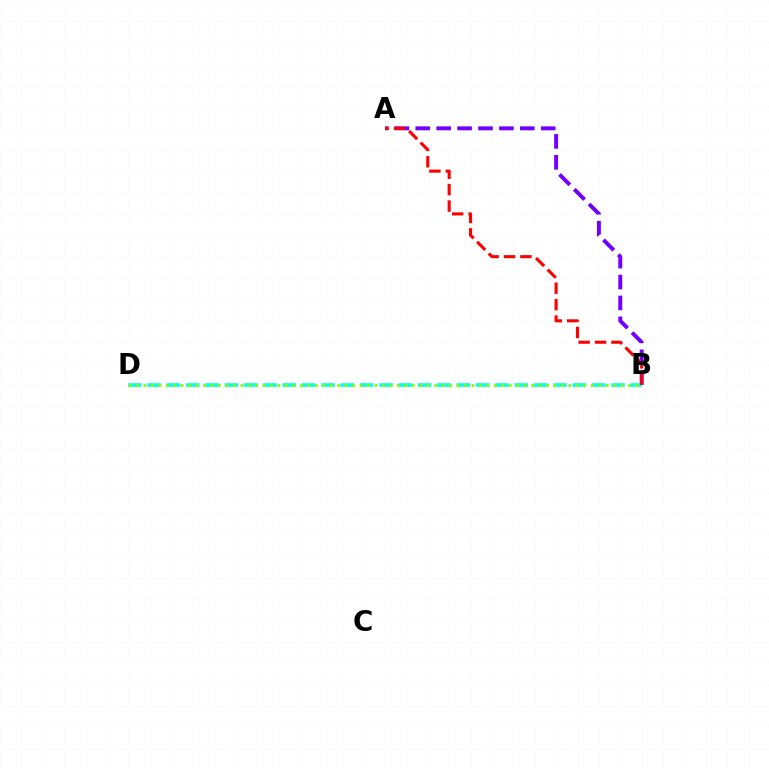{('A', 'B'): [{'color': '#7200ff', 'line_style': 'dashed', 'thickness': 2.84}, {'color': '#ff0000', 'line_style': 'dashed', 'thickness': 2.23}], ('B', 'D'): [{'color': '#00fff6', 'line_style': 'dashed', 'thickness': 2.63}, {'color': '#84ff00', 'line_style': 'dotted', 'thickness': 2.03}]}